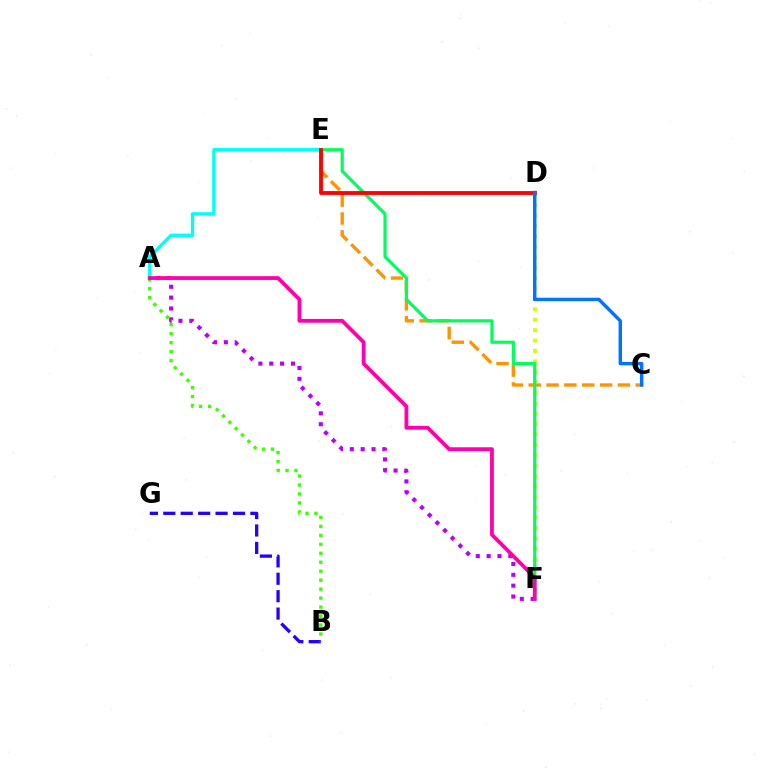{('A', 'E'): [{'color': '#00fff6', 'line_style': 'solid', 'thickness': 2.4}], ('B', 'G'): [{'color': '#2500ff', 'line_style': 'dashed', 'thickness': 2.37}], ('C', 'E'): [{'color': '#ff9400', 'line_style': 'dashed', 'thickness': 2.43}], ('D', 'F'): [{'color': '#d1ff00', 'line_style': 'dotted', 'thickness': 2.83}], ('A', 'F'): [{'color': '#b900ff', 'line_style': 'dotted', 'thickness': 2.95}, {'color': '#ff00ac', 'line_style': 'solid', 'thickness': 2.73}], ('E', 'F'): [{'color': '#00ff5c', 'line_style': 'solid', 'thickness': 2.3}], ('A', 'B'): [{'color': '#3dff00', 'line_style': 'dotted', 'thickness': 2.44}], ('D', 'E'): [{'color': '#ff0000', 'line_style': 'solid', 'thickness': 2.75}], ('C', 'D'): [{'color': '#0074ff', 'line_style': 'solid', 'thickness': 2.47}]}